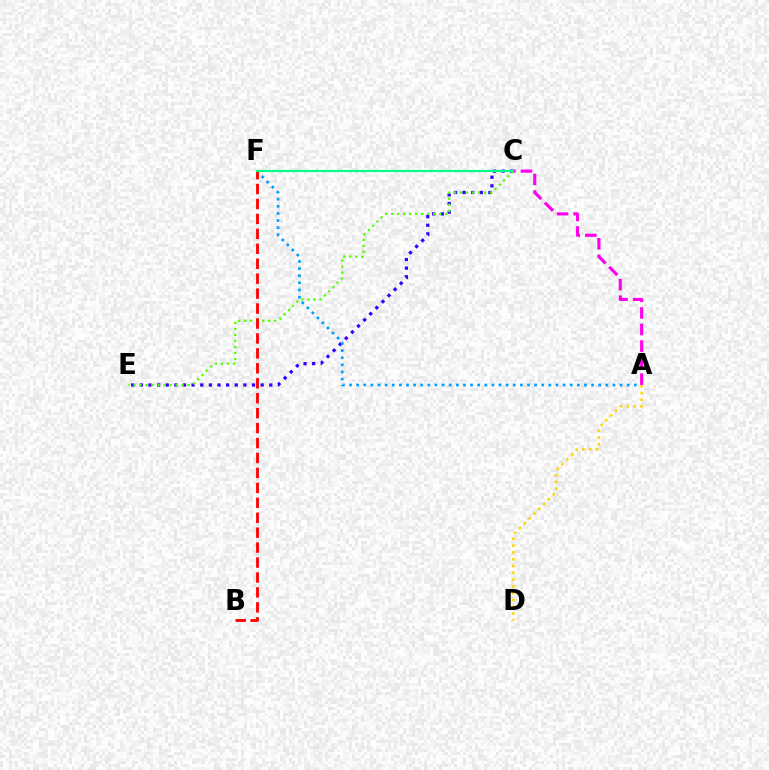{('C', 'E'): [{'color': '#3700ff', 'line_style': 'dotted', 'thickness': 2.34}, {'color': '#4fff00', 'line_style': 'dotted', 'thickness': 1.63}], ('A', 'C'): [{'color': '#ff00ed', 'line_style': 'dashed', 'thickness': 2.25}], ('A', 'F'): [{'color': '#009eff', 'line_style': 'dotted', 'thickness': 1.93}], ('B', 'F'): [{'color': '#ff0000', 'line_style': 'dashed', 'thickness': 2.03}], ('C', 'F'): [{'color': '#00ff86', 'line_style': 'solid', 'thickness': 1.56}], ('A', 'D'): [{'color': '#ffd500', 'line_style': 'dotted', 'thickness': 1.84}]}